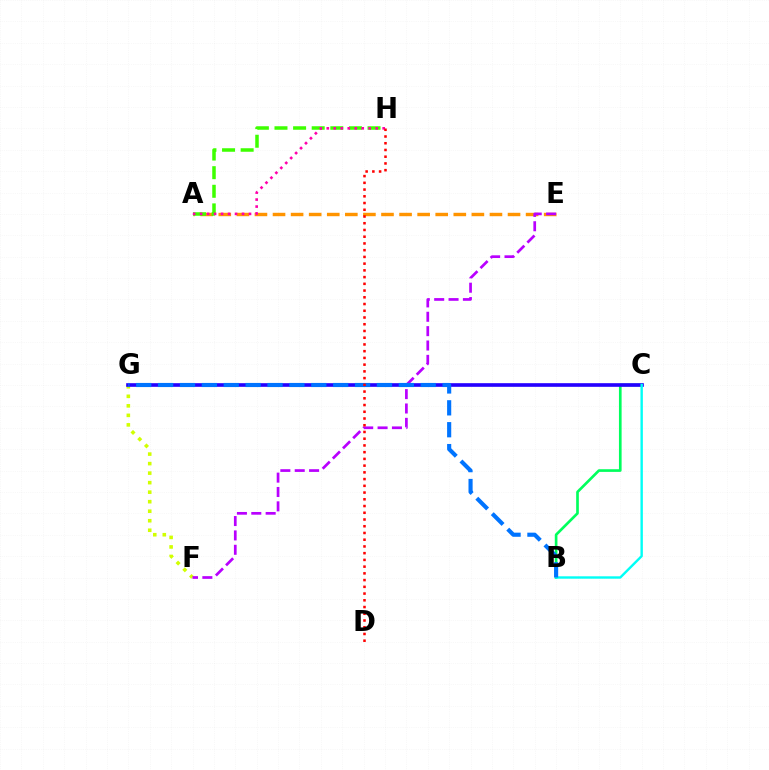{('F', 'G'): [{'color': '#d1ff00', 'line_style': 'dotted', 'thickness': 2.59}], ('B', 'C'): [{'color': '#00ff5c', 'line_style': 'solid', 'thickness': 1.92}, {'color': '#00fff6', 'line_style': 'solid', 'thickness': 1.73}], ('C', 'G'): [{'color': '#2500ff', 'line_style': 'solid', 'thickness': 2.62}], ('A', 'E'): [{'color': '#ff9400', 'line_style': 'dashed', 'thickness': 2.46}], ('E', 'F'): [{'color': '#b900ff', 'line_style': 'dashed', 'thickness': 1.95}], ('A', 'H'): [{'color': '#3dff00', 'line_style': 'dashed', 'thickness': 2.53}, {'color': '#ff00ac', 'line_style': 'dotted', 'thickness': 1.9}], ('B', 'G'): [{'color': '#0074ff', 'line_style': 'dashed', 'thickness': 2.97}], ('D', 'H'): [{'color': '#ff0000', 'line_style': 'dotted', 'thickness': 1.83}]}